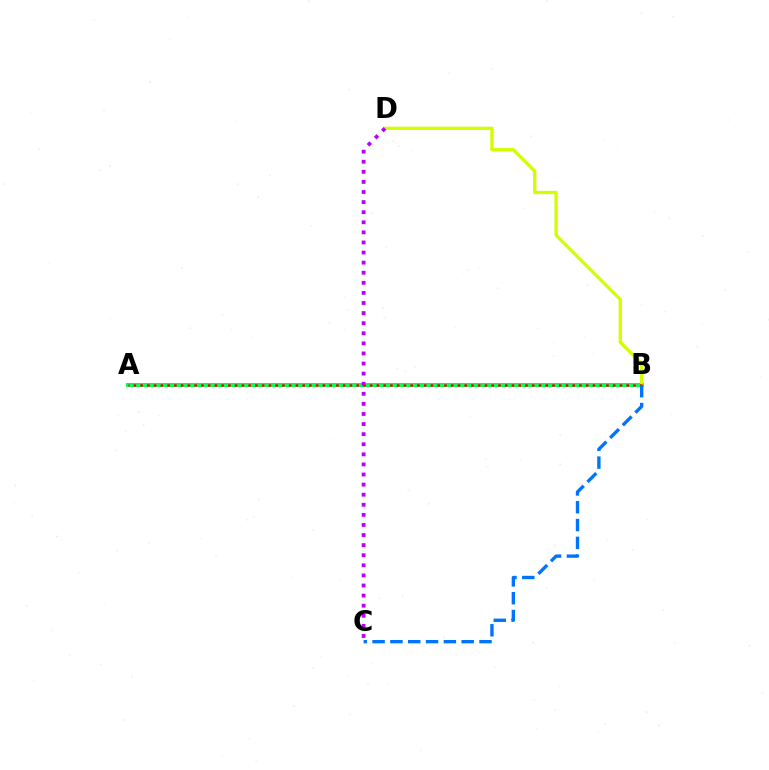{('A', 'B'): [{'color': '#00ff5c', 'line_style': 'solid', 'thickness': 2.91}, {'color': '#ff0000', 'line_style': 'dotted', 'thickness': 1.83}], ('B', 'D'): [{'color': '#d1ff00', 'line_style': 'solid', 'thickness': 2.38}], ('C', 'D'): [{'color': '#b900ff', 'line_style': 'dotted', 'thickness': 2.74}], ('B', 'C'): [{'color': '#0074ff', 'line_style': 'dashed', 'thickness': 2.42}]}